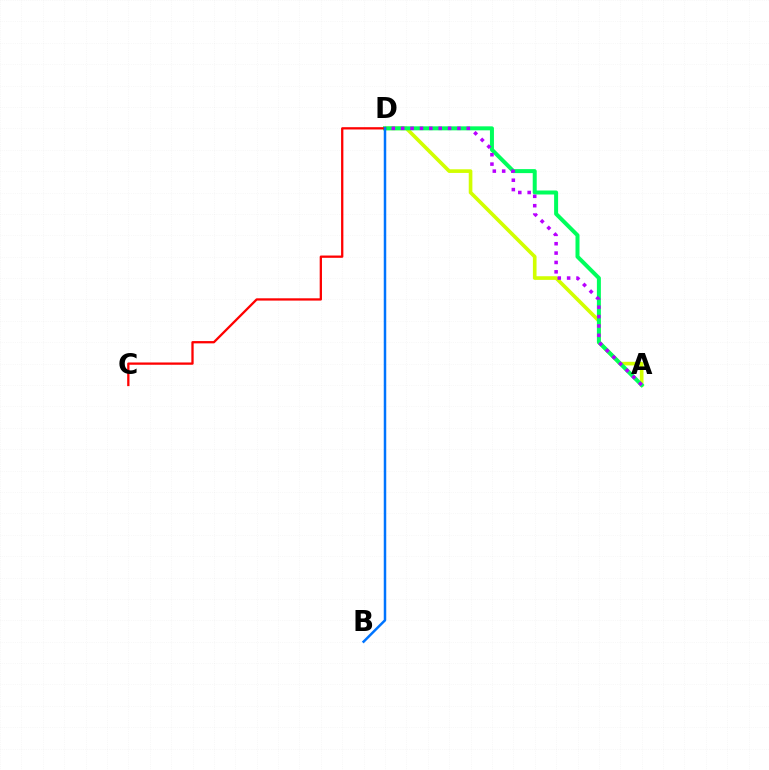{('A', 'D'): [{'color': '#d1ff00', 'line_style': 'solid', 'thickness': 2.62}, {'color': '#00ff5c', 'line_style': 'solid', 'thickness': 2.88}, {'color': '#b900ff', 'line_style': 'dotted', 'thickness': 2.55}], ('C', 'D'): [{'color': '#ff0000', 'line_style': 'solid', 'thickness': 1.65}], ('B', 'D'): [{'color': '#0074ff', 'line_style': 'solid', 'thickness': 1.79}]}